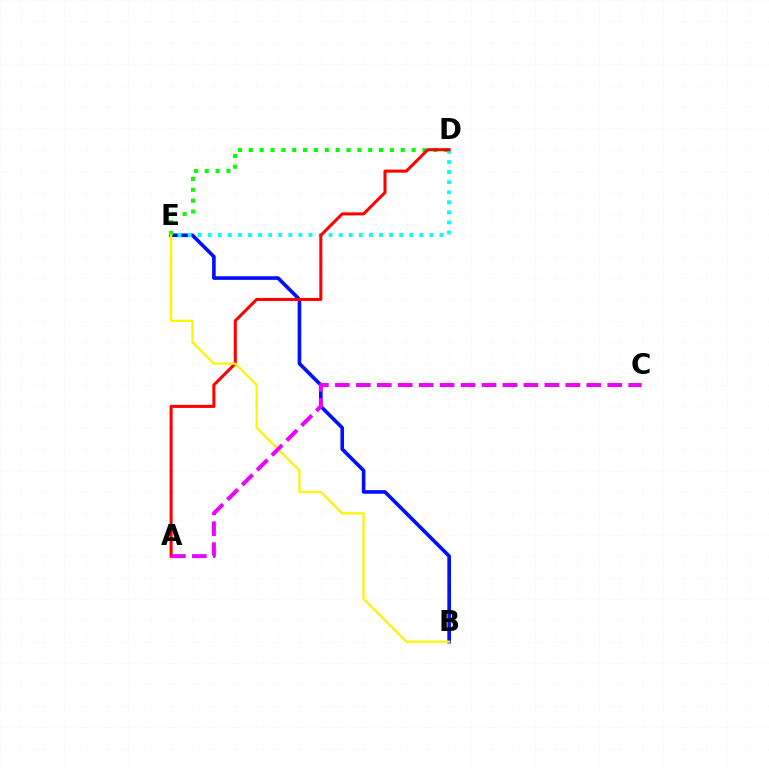{('B', 'E'): [{'color': '#0010ff', 'line_style': 'solid', 'thickness': 2.61}, {'color': '#fcf500', 'line_style': 'solid', 'thickness': 1.61}], ('D', 'E'): [{'color': '#08ff00', 'line_style': 'dotted', 'thickness': 2.95}, {'color': '#00fff6', 'line_style': 'dotted', 'thickness': 2.74}], ('A', 'D'): [{'color': '#ff0000', 'line_style': 'solid', 'thickness': 2.2}], ('A', 'C'): [{'color': '#ee00ff', 'line_style': 'dashed', 'thickness': 2.85}]}